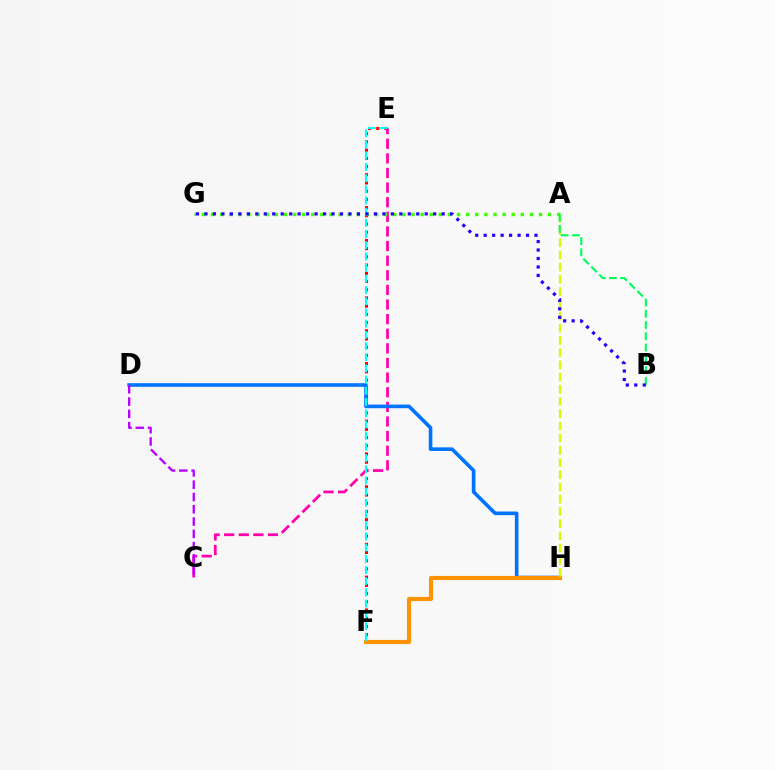{('E', 'F'): [{'color': '#ff0000', 'line_style': 'dotted', 'thickness': 2.23}, {'color': '#00fff6', 'line_style': 'dashed', 'thickness': 1.52}], ('C', 'E'): [{'color': '#ff00ac', 'line_style': 'dashed', 'thickness': 1.99}], ('D', 'H'): [{'color': '#0074ff', 'line_style': 'solid', 'thickness': 2.61}], ('C', 'D'): [{'color': '#b900ff', 'line_style': 'dashed', 'thickness': 1.67}], ('A', 'G'): [{'color': '#3dff00', 'line_style': 'dotted', 'thickness': 2.48}], ('F', 'H'): [{'color': '#ff9400', 'line_style': 'solid', 'thickness': 2.99}], ('A', 'H'): [{'color': '#d1ff00', 'line_style': 'dashed', 'thickness': 1.66}], ('A', 'B'): [{'color': '#00ff5c', 'line_style': 'dashed', 'thickness': 1.52}], ('B', 'G'): [{'color': '#2500ff', 'line_style': 'dotted', 'thickness': 2.3}]}